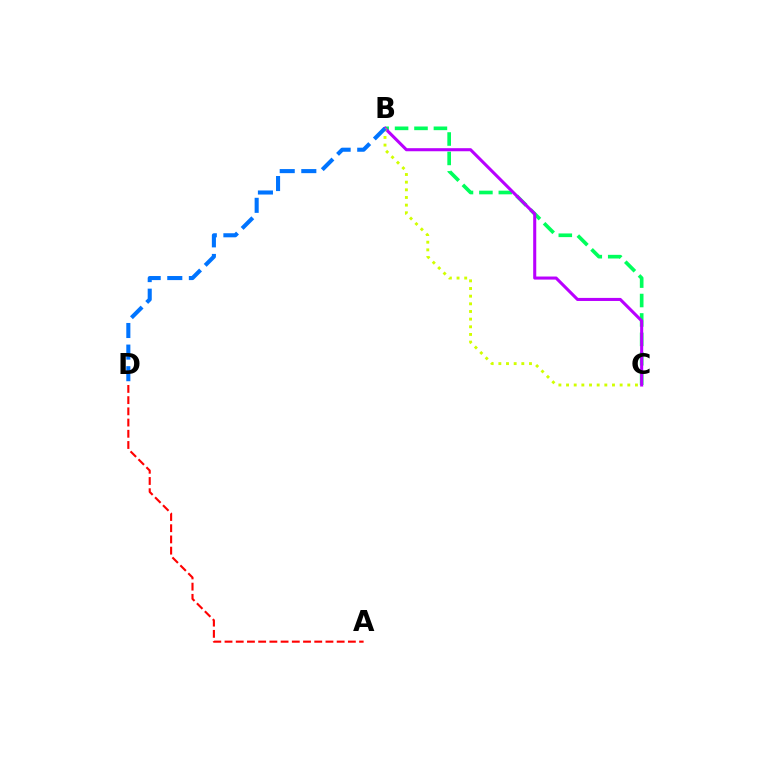{('B', 'C'): [{'color': '#00ff5c', 'line_style': 'dashed', 'thickness': 2.64}, {'color': '#b900ff', 'line_style': 'solid', 'thickness': 2.21}, {'color': '#d1ff00', 'line_style': 'dotted', 'thickness': 2.08}], ('A', 'D'): [{'color': '#ff0000', 'line_style': 'dashed', 'thickness': 1.52}], ('B', 'D'): [{'color': '#0074ff', 'line_style': 'dashed', 'thickness': 2.93}]}